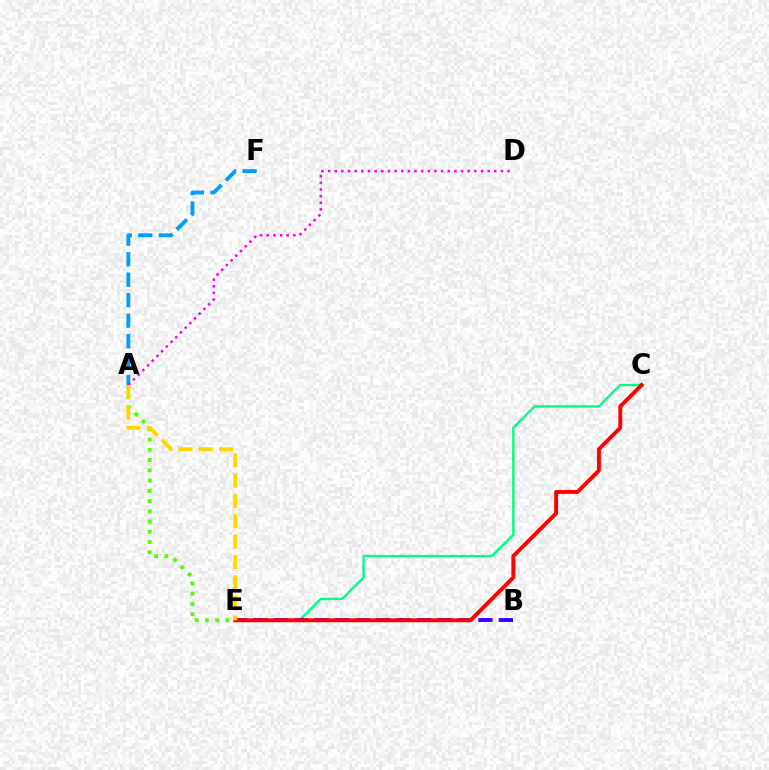{('C', 'E'): [{'color': '#00ff86', 'line_style': 'solid', 'thickness': 1.73}, {'color': '#ff0000', 'line_style': 'solid', 'thickness': 2.8}], ('A', 'F'): [{'color': '#009eff', 'line_style': 'dashed', 'thickness': 2.78}], ('B', 'E'): [{'color': '#3700ff', 'line_style': 'dashed', 'thickness': 2.78}], ('A', 'D'): [{'color': '#ff00ed', 'line_style': 'dotted', 'thickness': 1.81}], ('A', 'E'): [{'color': '#4fff00', 'line_style': 'dotted', 'thickness': 2.78}, {'color': '#ffd500', 'line_style': 'dashed', 'thickness': 2.76}]}